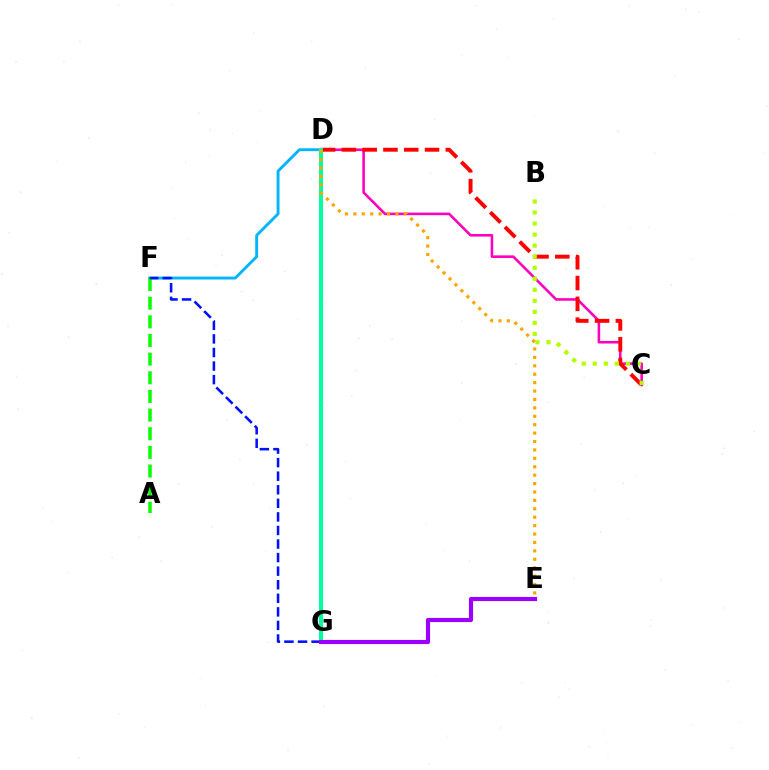{('D', 'F'): [{'color': '#00b5ff', 'line_style': 'solid', 'thickness': 2.08}], ('C', 'D'): [{'color': '#ff00bd', 'line_style': 'solid', 'thickness': 1.86}, {'color': '#ff0000', 'line_style': 'dashed', 'thickness': 2.82}], ('A', 'F'): [{'color': '#08ff00', 'line_style': 'dashed', 'thickness': 2.53}], ('B', 'C'): [{'color': '#b3ff00', 'line_style': 'dotted', 'thickness': 3.0}], ('F', 'G'): [{'color': '#0010ff', 'line_style': 'dashed', 'thickness': 1.84}], ('D', 'G'): [{'color': '#00ff9d', 'line_style': 'solid', 'thickness': 2.88}], ('D', 'E'): [{'color': '#ffa500', 'line_style': 'dotted', 'thickness': 2.29}], ('E', 'G'): [{'color': '#9b00ff', 'line_style': 'solid', 'thickness': 2.99}]}